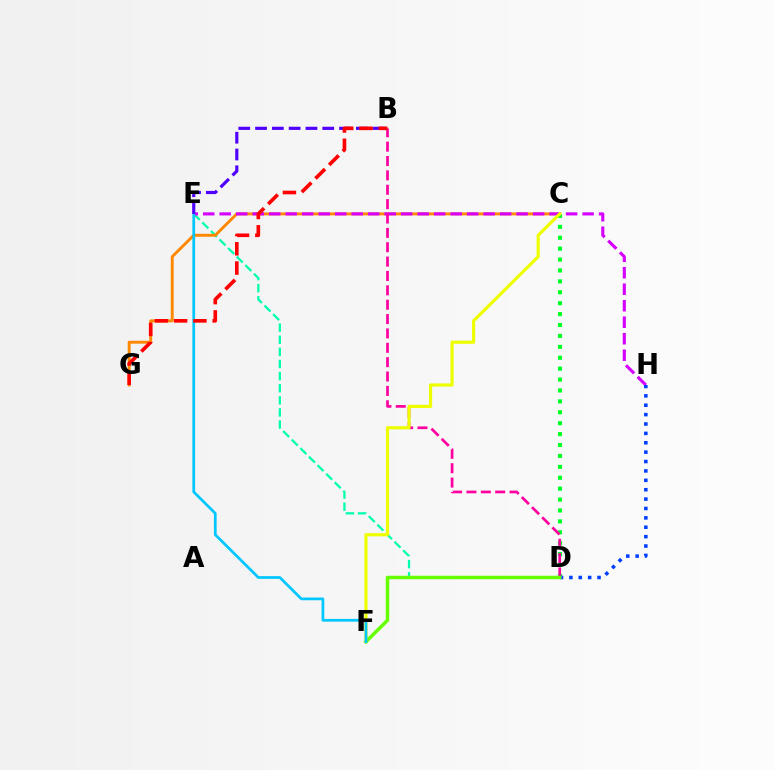{('D', 'E'): [{'color': '#00ffaf', 'line_style': 'dashed', 'thickness': 1.65}], ('C', 'G'): [{'color': '#ff8800', 'line_style': 'solid', 'thickness': 2.1}], ('C', 'D'): [{'color': '#00ff27', 'line_style': 'dotted', 'thickness': 2.96}], ('E', 'H'): [{'color': '#d600ff', 'line_style': 'dashed', 'thickness': 2.24}], ('B', 'D'): [{'color': '#ff00a0', 'line_style': 'dashed', 'thickness': 1.95}], ('C', 'F'): [{'color': '#eeff00', 'line_style': 'solid', 'thickness': 2.28}], ('D', 'H'): [{'color': '#003fff', 'line_style': 'dotted', 'thickness': 2.55}], ('D', 'F'): [{'color': '#66ff00', 'line_style': 'solid', 'thickness': 2.51}], ('E', 'F'): [{'color': '#00c7ff', 'line_style': 'solid', 'thickness': 1.96}], ('B', 'E'): [{'color': '#4f00ff', 'line_style': 'dashed', 'thickness': 2.28}], ('B', 'G'): [{'color': '#ff0000', 'line_style': 'dashed', 'thickness': 2.62}]}